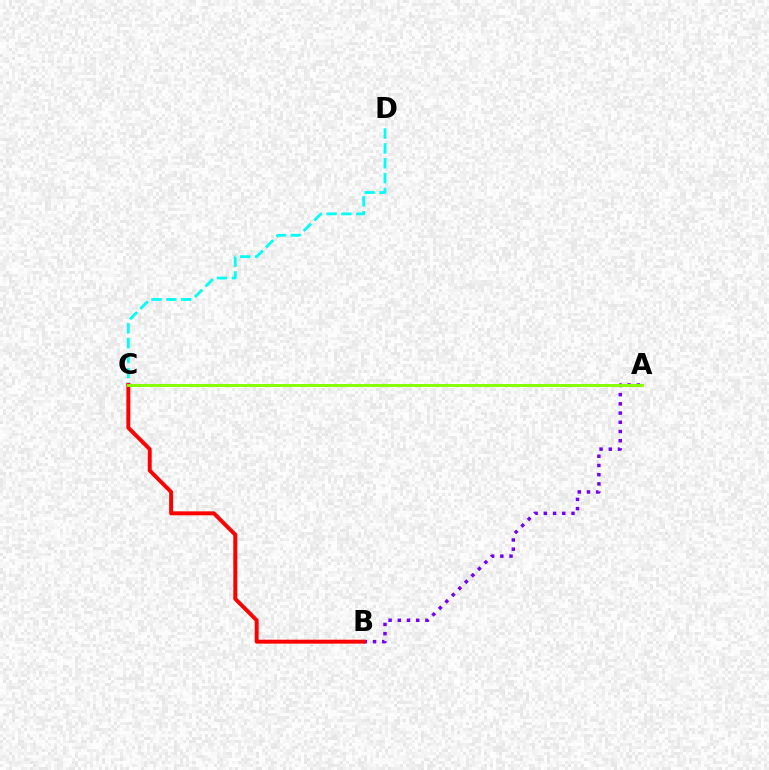{('A', 'B'): [{'color': '#7200ff', 'line_style': 'dotted', 'thickness': 2.51}], ('C', 'D'): [{'color': '#00fff6', 'line_style': 'dashed', 'thickness': 2.02}], ('B', 'C'): [{'color': '#ff0000', 'line_style': 'solid', 'thickness': 2.83}], ('A', 'C'): [{'color': '#84ff00', 'line_style': 'solid', 'thickness': 2.09}]}